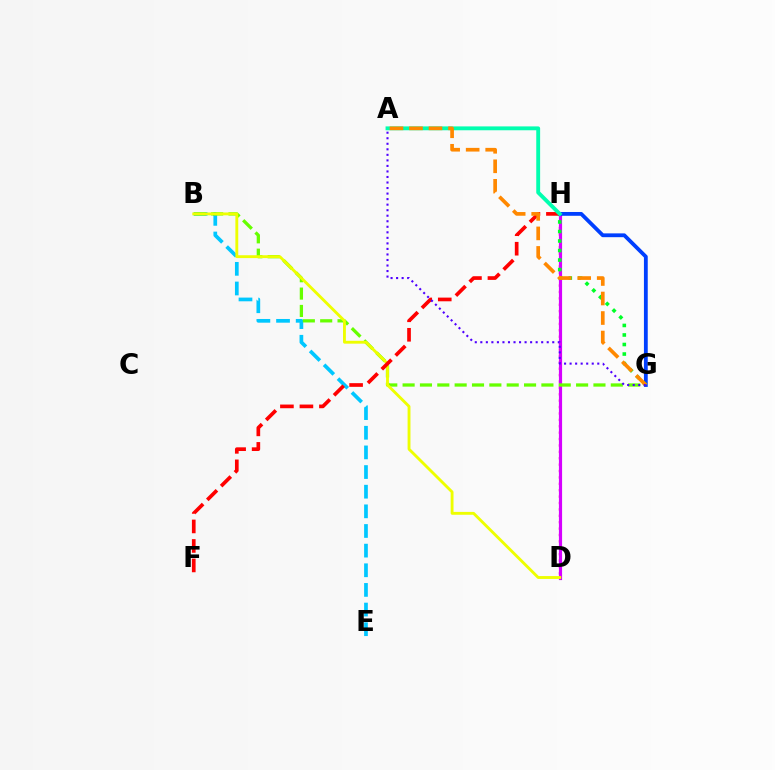{('D', 'H'): [{'color': '#ff00a0', 'line_style': 'dotted', 'thickness': 1.74}, {'color': '#d600ff', 'line_style': 'solid', 'thickness': 2.28}], ('B', 'E'): [{'color': '#00c7ff', 'line_style': 'dashed', 'thickness': 2.67}], ('B', 'G'): [{'color': '#66ff00', 'line_style': 'dashed', 'thickness': 2.36}], ('G', 'H'): [{'color': '#003fff', 'line_style': 'solid', 'thickness': 2.74}, {'color': '#00ff27', 'line_style': 'dotted', 'thickness': 2.59}], ('B', 'D'): [{'color': '#eeff00', 'line_style': 'solid', 'thickness': 2.06}], ('F', 'H'): [{'color': '#ff0000', 'line_style': 'dashed', 'thickness': 2.65}], ('A', 'H'): [{'color': '#00ffaf', 'line_style': 'solid', 'thickness': 2.78}], ('A', 'G'): [{'color': '#ff8800', 'line_style': 'dashed', 'thickness': 2.65}, {'color': '#4f00ff', 'line_style': 'dotted', 'thickness': 1.5}]}